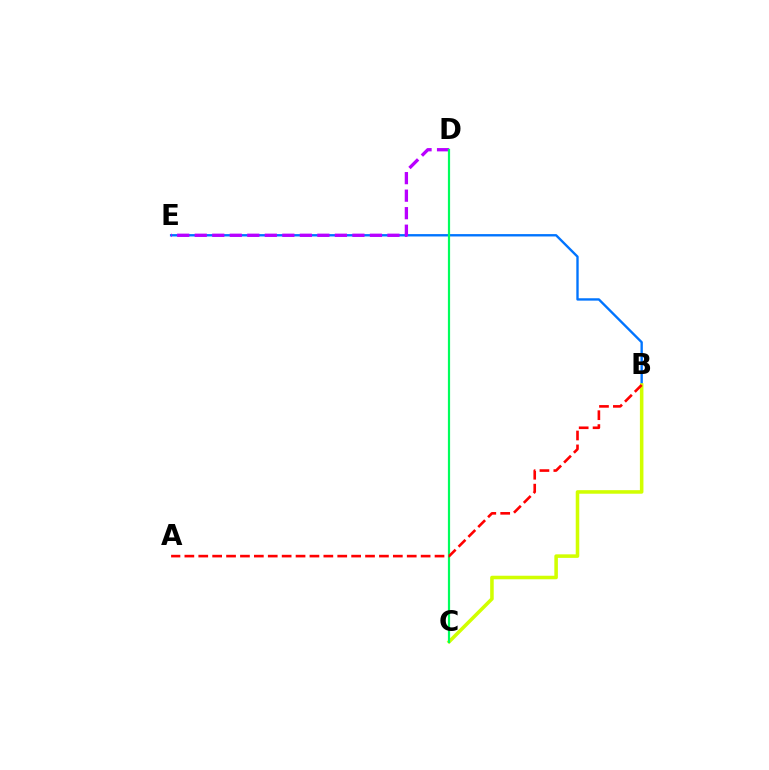{('B', 'E'): [{'color': '#0074ff', 'line_style': 'solid', 'thickness': 1.7}], ('B', 'C'): [{'color': '#d1ff00', 'line_style': 'solid', 'thickness': 2.55}], ('D', 'E'): [{'color': '#b900ff', 'line_style': 'dashed', 'thickness': 2.38}], ('C', 'D'): [{'color': '#00ff5c', 'line_style': 'solid', 'thickness': 1.59}], ('A', 'B'): [{'color': '#ff0000', 'line_style': 'dashed', 'thickness': 1.89}]}